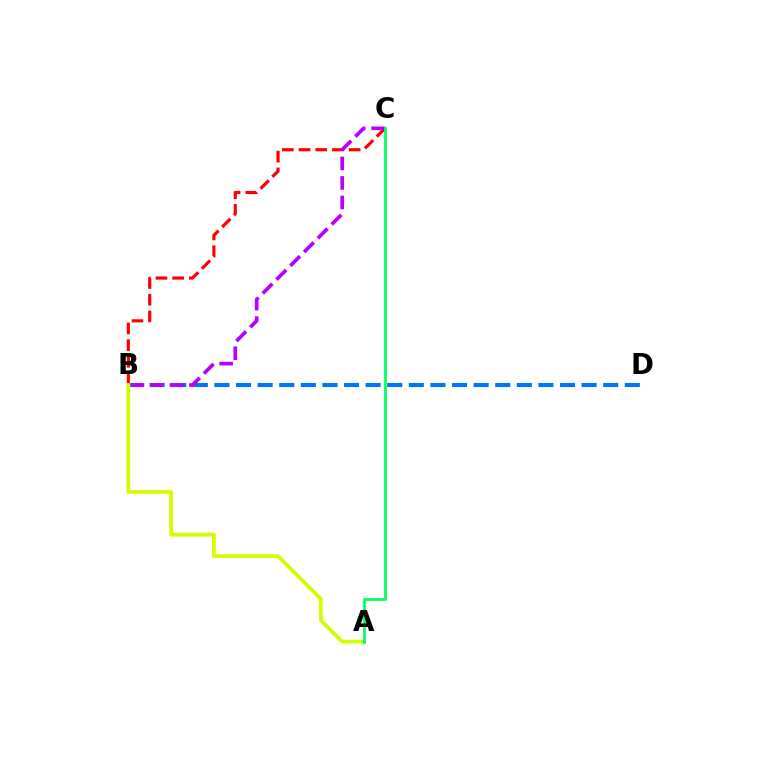{('B', 'C'): [{'color': '#ff0000', 'line_style': 'dashed', 'thickness': 2.27}, {'color': '#b900ff', 'line_style': 'dashed', 'thickness': 2.65}], ('B', 'D'): [{'color': '#0074ff', 'line_style': 'dashed', 'thickness': 2.93}], ('A', 'B'): [{'color': '#d1ff00', 'line_style': 'solid', 'thickness': 2.72}], ('A', 'C'): [{'color': '#00ff5c', 'line_style': 'solid', 'thickness': 1.97}]}